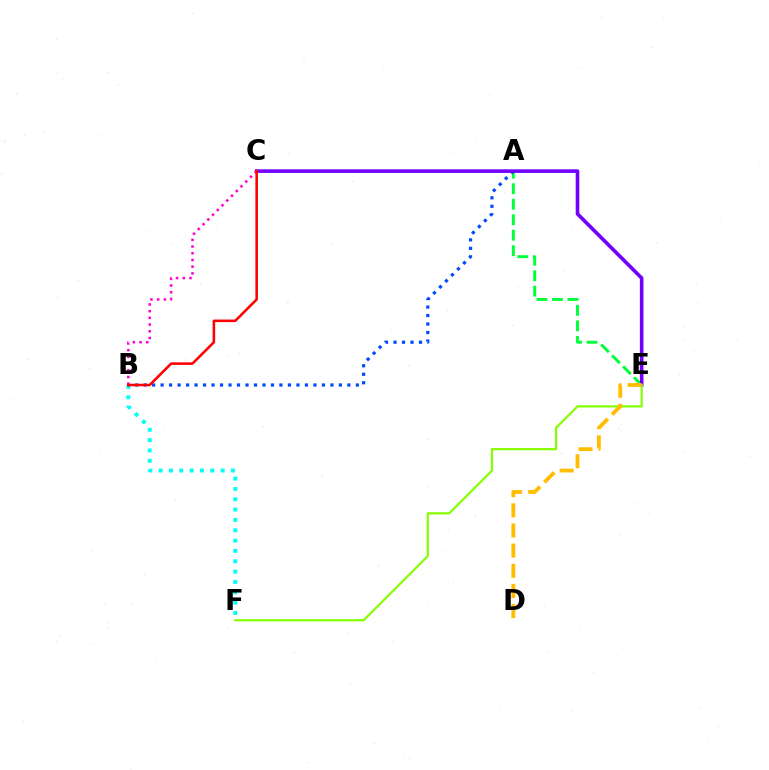{('B', 'F'): [{'color': '#00fff6', 'line_style': 'dotted', 'thickness': 2.81}], ('A', 'E'): [{'color': '#00ff39', 'line_style': 'dashed', 'thickness': 2.1}], ('A', 'B'): [{'color': '#004bff', 'line_style': 'dotted', 'thickness': 2.31}], ('C', 'E'): [{'color': '#7200ff', 'line_style': 'solid', 'thickness': 2.6}], ('E', 'F'): [{'color': '#84ff00', 'line_style': 'solid', 'thickness': 1.59}], ('B', 'C'): [{'color': '#ff00cf', 'line_style': 'dotted', 'thickness': 1.82}, {'color': '#ff0000', 'line_style': 'solid', 'thickness': 1.84}], ('D', 'E'): [{'color': '#ffbd00', 'line_style': 'dashed', 'thickness': 2.74}]}